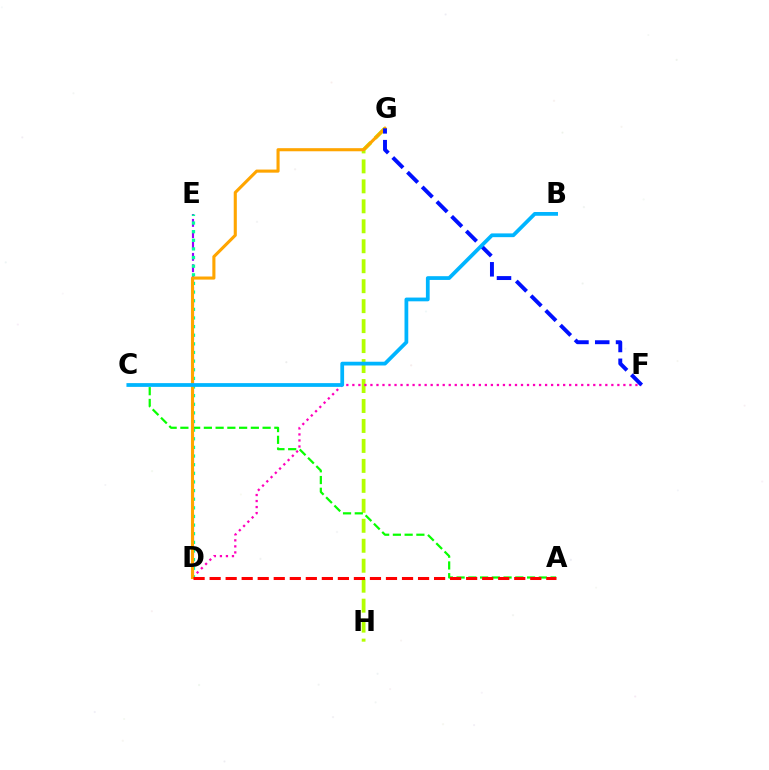{('G', 'H'): [{'color': '#b3ff00', 'line_style': 'dashed', 'thickness': 2.71}], ('A', 'C'): [{'color': '#08ff00', 'line_style': 'dashed', 'thickness': 1.6}], ('D', 'F'): [{'color': '#ff00bd', 'line_style': 'dotted', 'thickness': 1.64}], ('D', 'E'): [{'color': '#9b00ff', 'line_style': 'dashed', 'thickness': 1.54}, {'color': '#00ff9d', 'line_style': 'dotted', 'thickness': 2.34}], ('D', 'G'): [{'color': '#ffa500', 'line_style': 'solid', 'thickness': 2.23}], ('F', 'G'): [{'color': '#0010ff', 'line_style': 'dashed', 'thickness': 2.83}], ('A', 'D'): [{'color': '#ff0000', 'line_style': 'dashed', 'thickness': 2.18}], ('B', 'C'): [{'color': '#00b5ff', 'line_style': 'solid', 'thickness': 2.7}]}